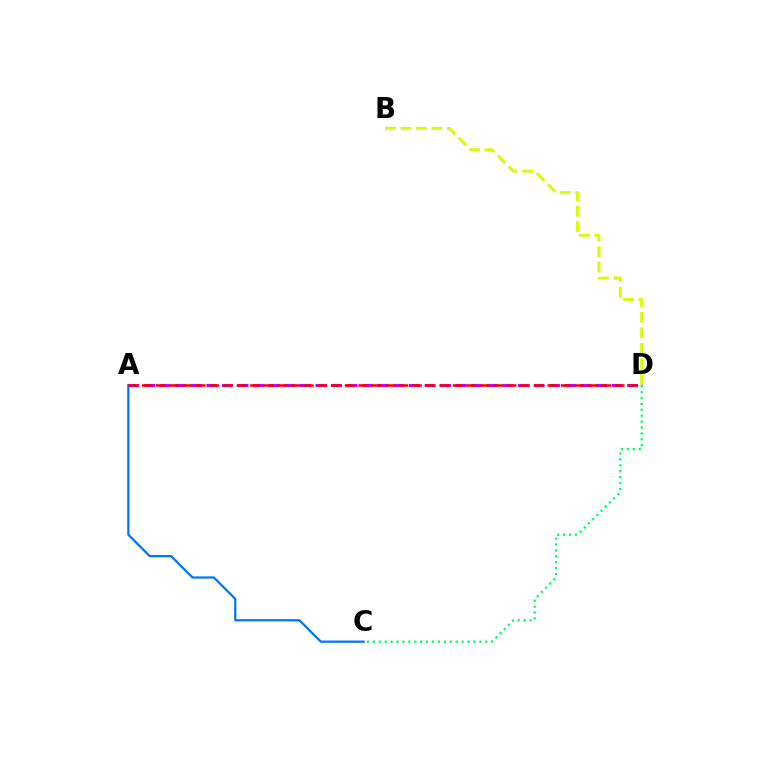{('A', 'C'): [{'color': '#0074ff', 'line_style': 'solid', 'thickness': 1.61}], ('B', 'D'): [{'color': '#d1ff00', 'line_style': 'dashed', 'thickness': 2.1}], ('A', 'D'): [{'color': '#b900ff', 'line_style': 'dashed', 'thickness': 2.12}, {'color': '#ff0000', 'line_style': 'dashed', 'thickness': 1.84}], ('C', 'D'): [{'color': '#00ff5c', 'line_style': 'dotted', 'thickness': 1.61}]}